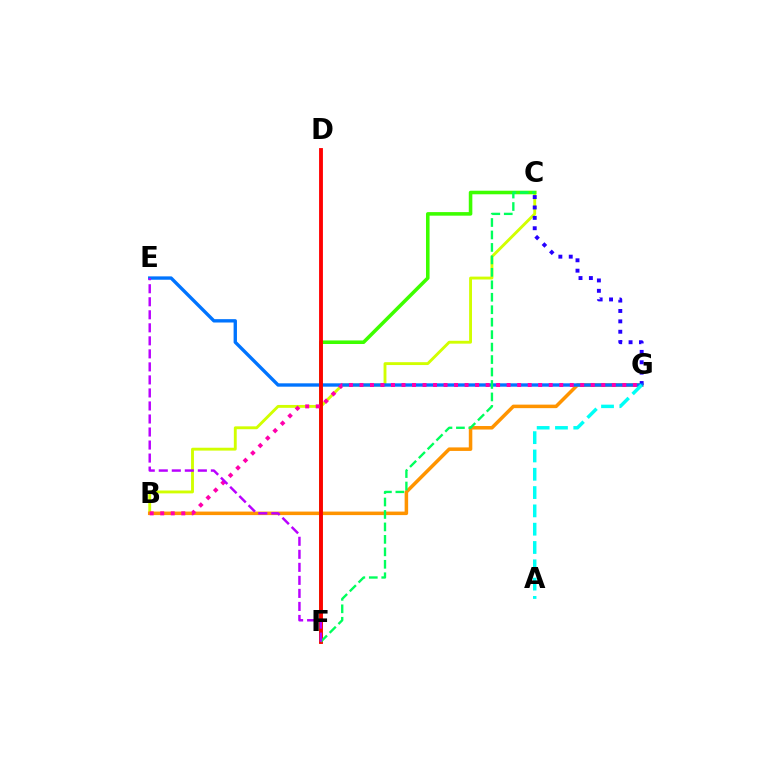{('B', 'C'): [{'color': '#d1ff00', 'line_style': 'solid', 'thickness': 2.07}], ('B', 'G'): [{'color': '#ff9400', 'line_style': 'solid', 'thickness': 2.53}, {'color': '#ff00ac', 'line_style': 'dotted', 'thickness': 2.86}], ('C', 'F'): [{'color': '#3dff00', 'line_style': 'solid', 'thickness': 2.57}, {'color': '#00ff5c', 'line_style': 'dashed', 'thickness': 1.69}], ('C', 'G'): [{'color': '#2500ff', 'line_style': 'dotted', 'thickness': 2.82}], ('E', 'G'): [{'color': '#0074ff', 'line_style': 'solid', 'thickness': 2.42}], ('D', 'F'): [{'color': '#ff0000', 'line_style': 'solid', 'thickness': 2.77}], ('A', 'G'): [{'color': '#00fff6', 'line_style': 'dashed', 'thickness': 2.49}], ('E', 'F'): [{'color': '#b900ff', 'line_style': 'dashed', 'thickness': 1.77}]}